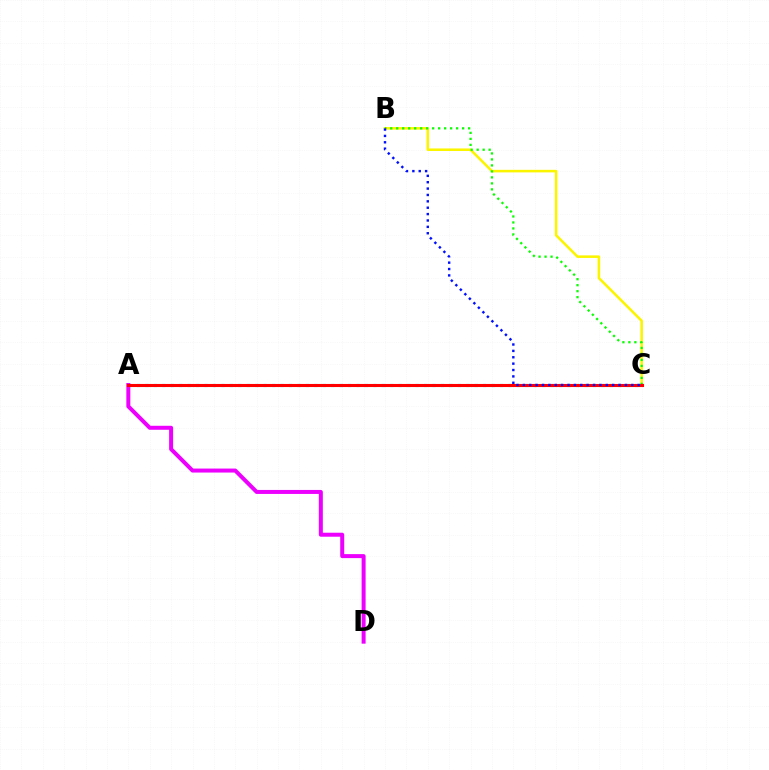{('B', 'C'): [{'color': '#fcf500', 'line_style': 'solid', 'thickness': 1.85}, {'color': '#08ff00', 'line_style': 'dotted', 'thickness': 1.63}, {'color': '#0010ff', 'line_style': 'dotted', 'thickness': 1.73}], ('A', 'D'): [{'color': '#ee00ff', 'line_style': 'solid', 'thickness': 2.88}], ('A', 'C'): [{'color': '#00fff6', 'line_style': 'dotted', 'thickness': 2.29}, {'color': '#ff0000', 'line_style': 'solid', 'thickness': 2.22}]}